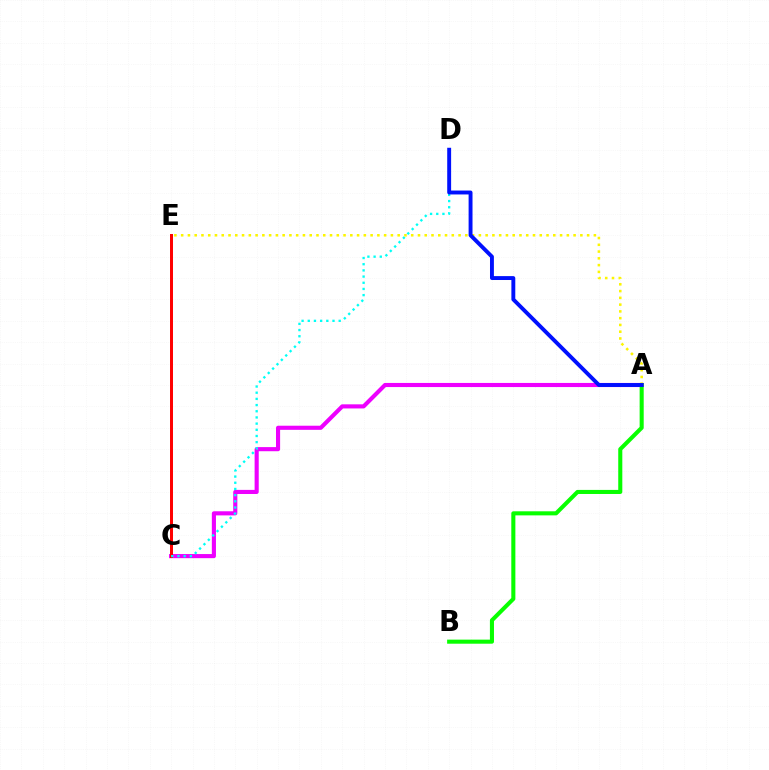{('A', 'C'): [{'color': '#ee00ff', 'line_style': 'solid', 'thickness': 2.96}], ('C', 'E'): [{'color': '#ff0000', 'line_style': 'solid', 'thickness': 2.15}], ('C', 'D'): [{'color': '#00fff6', 'line_style': 'dotted', 'thickness': 1.68}], ('A', 'E'): [{'color': '#fcf500', 'line_style': 'dotted', 'thickness': 1.84}], ('A', 'B'): [{'color': '#08ff00', 'line_style': 'solid', 'thickness': 2.93}], ('A', 'D'): [{'color': '#0010ff', 'line_style': 'solid', 'thickness': 2.81}]}